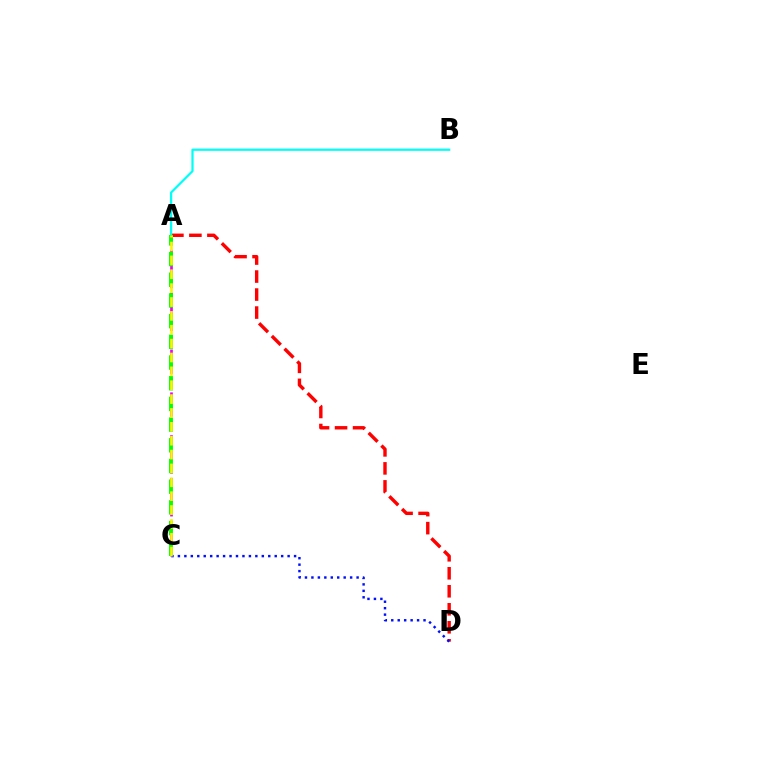{('A', 'D'): [{'color': '#ff0000', 'line_style': 'dashed', 'thickness': 2.45}], ('A', 'B'): [{'color': '#00fff6', 'line_style': 'solid', 'thickness': 1.61}], ('A', 'C'): [{'color': '#ee00ff', 'line_style': 'dashed', 'thickness': 1.94}, {'color': '#08ff00', 'line_style': 'dashed', 'thickness': 2.81}, {'color': '#fcf500', 'line_style': 'dashed', 'thickness': 1.88}], ('C', 'D'): [{'color': '#0010ff', 'line_style': 'dotted', 'thickness': 1.75}]}